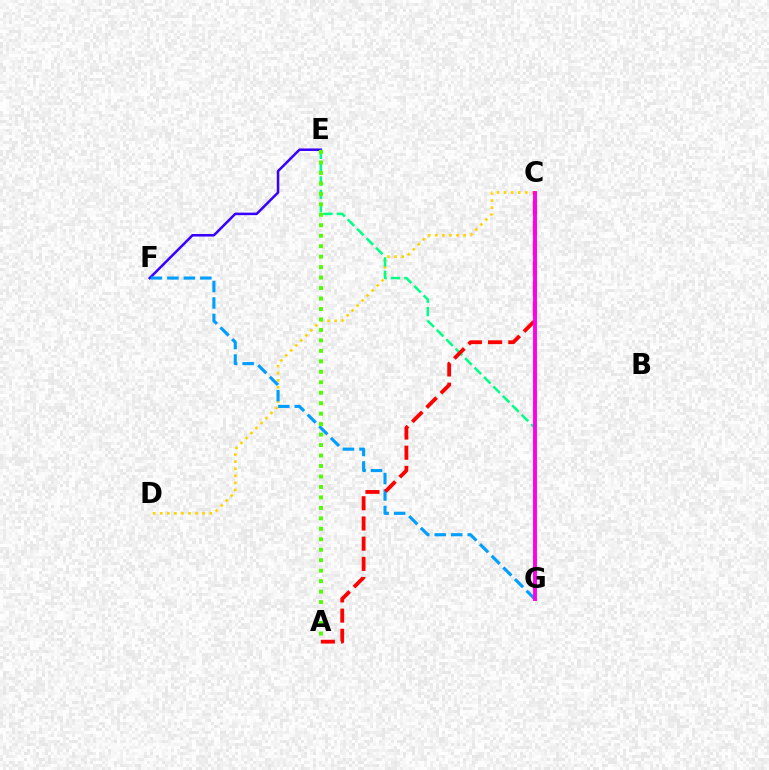{('C', 'D'): [{'color': '#ffd500', 'line_style': 'dotted', 'thickness': 1.92}], ('E', 'F'): [{'color': '#3700ff', 'line_style': 'solid', 'thickness': 1.82}], ('E', 'G'): [{'color': '#00ff86', 'line_style': 'dashed', 'thickness': 1.81}], ('F', 'G'): [{'color': '#009eff', 'line_style': 'dashed', 'thickness': 2.24}], ('A', 'C'): [{'color': '#ff0000', 'line_style': 'dashed', 'thickness': 2.74}], ('A', 'E'): [{'color': '#4fff00', 'line_style': 'dotted', 'thickness': 2.84}], ('C', 'G'): [{'color': '#ff00ed', 'line_style': 'solid', 'thickness': 2.81}]}